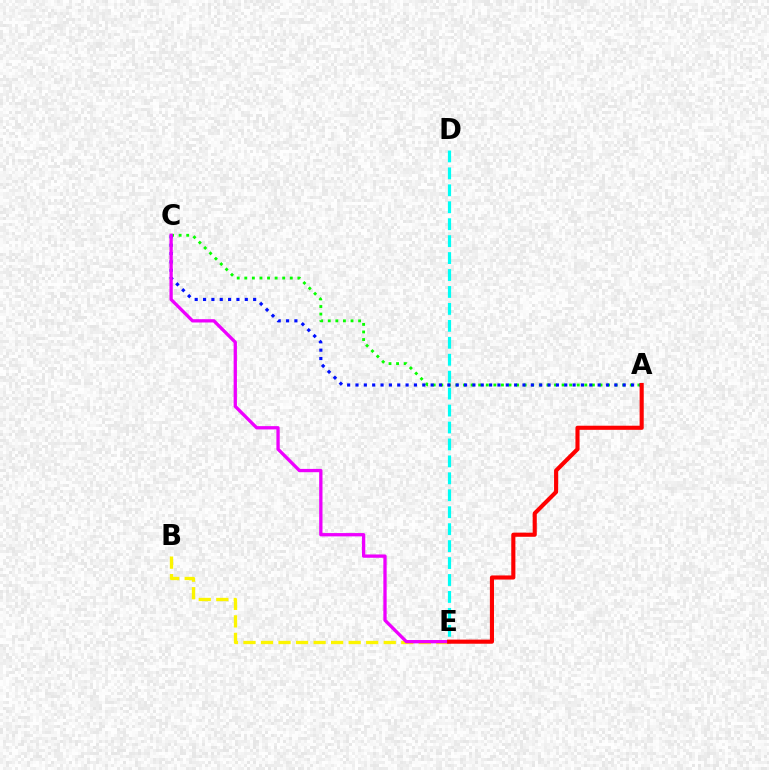{('B', 'E'): [{'color': '#fcf500', 'line_style': 'dashed', 'thickness': 2.38}], ('A', 'C'): [{'color': '#08ff00', 'line_style': 'dotted', 'thickness': 2.06}, {'color': '#0010ff', 'line_style': 'dotted', 'thickness': 2.27}], ('D', 'E'): [{'color': '#00fff6', 'line_style': 'dashed', 'thickness': 2.3}], ('C', 'E'): [{'color': '#ee00ff', 'line_style': 'solid', 'thickness': 2.38}], ('A', 'E'): [{'color': '#ff0000', 'line_style': 'solid', 'thickness': 2.96}]}